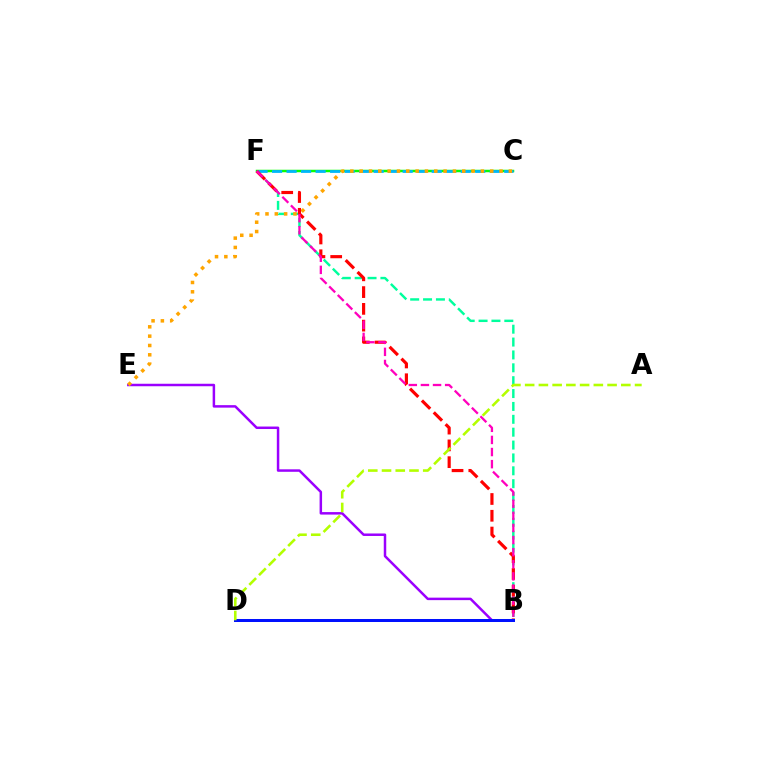{('C', 'F'): [{'color': '#08ff00', 'line_style': 'solid', 'thickness': 1.8}, {'color': '#00b5ff', 'line_style': 'dashed', 'thickness': 1.97}], ('B', 'F'): [{'color': '#00ff9d', 'line_style': 'dashed', 'thickness': 1.75}, {'color': '#ff0000', 'line_style': 'dashed', 'thickness': 2.28}, {'color': '#ff00bd', 'line_style': 'dashed', 'thickness': 1.65}], ('B', 'E'): [{'color': '#9b00ff', 'line_style': 'solid', 'thickness': 1.79}], ('C', 'E'): [{'color': '#ffa500', 'line_style': 'dotted', 'thickness': 2.53}], ('B', 'D'): [{'color': '#0010ff', 'line_style': 'solid', 'thickness': 2.17}], ('A', 'D'): [{'color': '#b3ff00', 'line_style': 'dashed', 'thickness': 1.87}]}